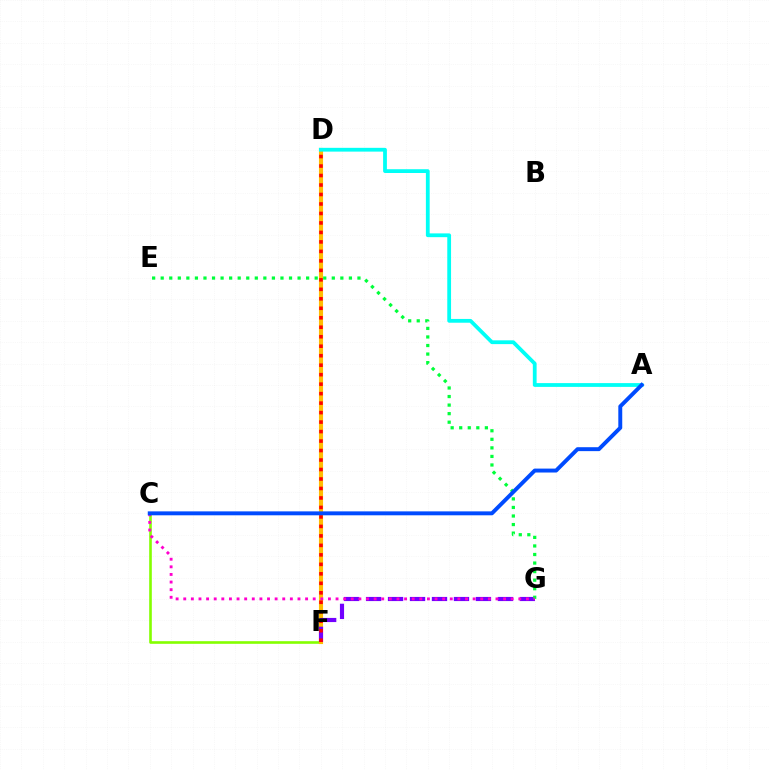{('C', 'F'): [{'color': '#84ff00', 'line_style': 'solid', 'thickness': 1.89}], ('D', 'F'): [{'color': '#ffbd00', 'line_style': 'solid', 'thickness': 2.96}, {'color': '#ff0000', 'line_style': 'dotted', 'thickness': 2.58}], ('F', 'G'): [{'color': '#7200ff', 'line_style': 'dashed', 'thickness': 2.99}], ('E', 'G'): [{'color': '#00ff39', 'line_style': 'dotted', 'thickness': 2.32}], ('C', 'G'): [{'color': '#ff00cf', 'line_style': 'dotted', 'thickness': 2.07}], ('A', 'D'): [{'color': '#00fff6', 'line_style': 'solid', 'thickness': 2.72}], ('A', 'C'): [{'color': '#004bff', 'line_style': 'solid', 'thickness': 2.83}]}